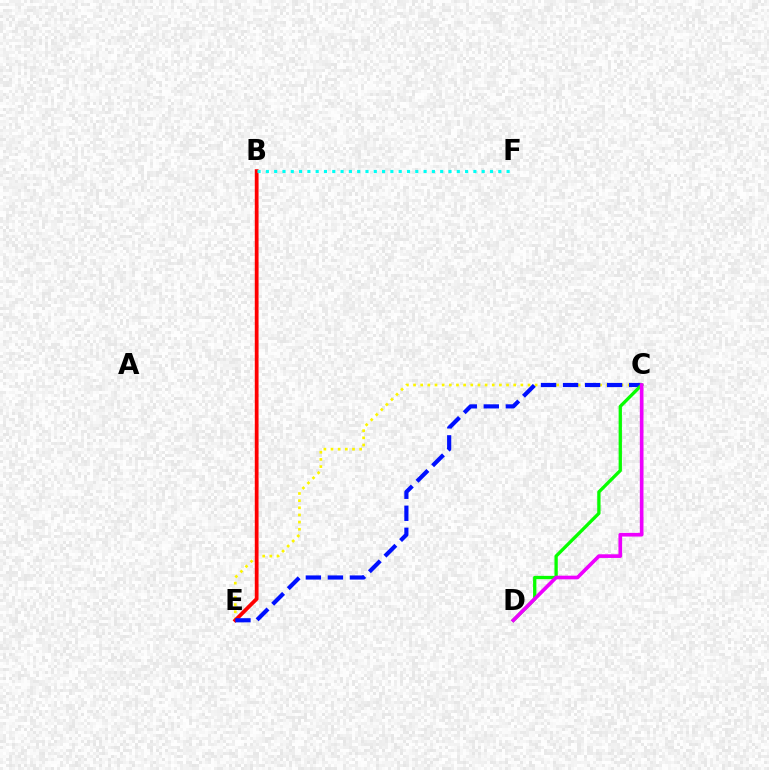{('C', 'E'): [{'color': '#fcf500', 'line_style': 'dotted', 'thickness': 1.94}, {'color': '#0010ff', 'line_style': 'dashed', 'thickness': 2.99}], ('B', 'E'): [{'color': '#ff0000', 'line_style': 'solid', 'thickness': 2.71}], ('C', 'D'): [{'color': '#08ff00', 'line_style': 'solid', 'thickness': 2.38}, {'color': '#ee00ff', 'line_style': 'solid', 'thickness': 2.63}], ('B', 'F'): [{'color': '#00fff6', 'line_style': 'dotted', 'thickness': 2.26}]}